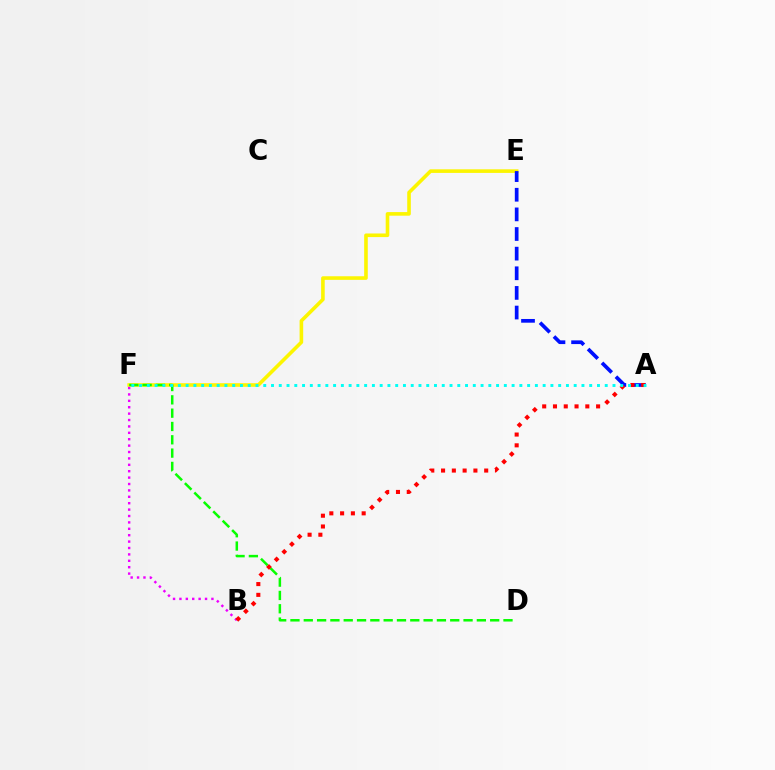{('E', 'F'): [{'color': '#fcf500', 'line_style': 'solid', 'thickness': 2.6}], ('B', 'F'): [{'color': '#ee00ff', 'line_style': 'dotted', 'thickness': 1.74}], ('D', 'F'): [{'color': '#08ff00', 'line_style': 'dashed', 'thickness': 1.81}], ('A', 'E'): [{'color': '#0010ff', 'line_style': 'dashed', 'thickness': 2.67}], ('A', 'B'): [{'color': '#ff0000', 'line_style': 'dotted', 'thickness': 2.93}], ('A', 'F'): [{'color': '#00fff6', 'line_style': 'dotted', 'thickness': 2.11}]}